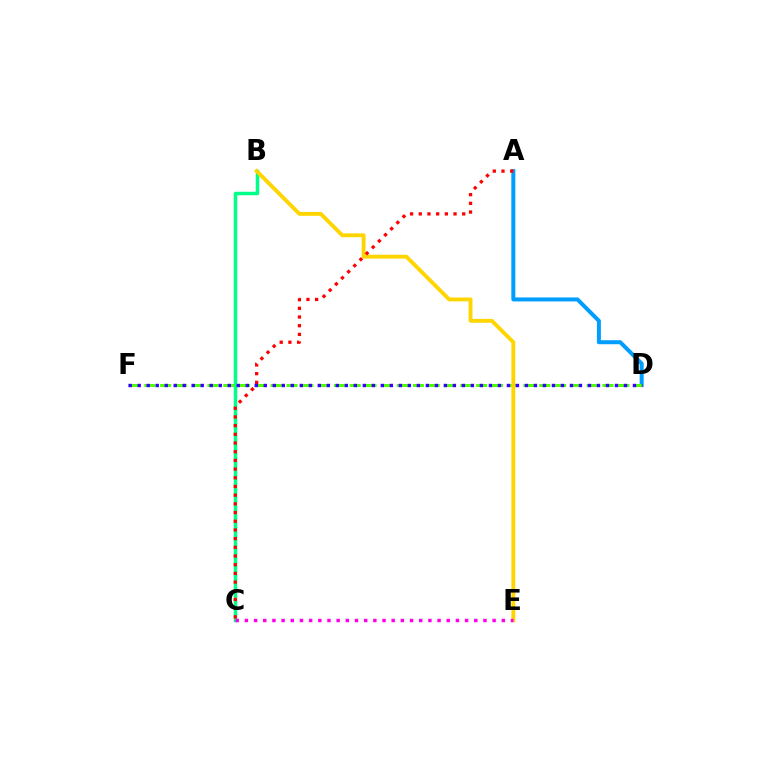{('A', 'D'): [{'color': '#009eff', 'line_style': 'solid', 'thickness': 2.87}], ('B', 'C'): [{'color': '#00ff86', 'line_style': 'solid', 'thickness': 2.5}], ('D', 'F'): [{'color': '#4fff00', 'line_style': 'dashed', 'thickness': 2.15}, {'color': '#3700ff', 'line_style': 'dotted', 'thickness': 2.45}], ('B', 'E'): [{'color': '#ffd500', 'line_style': 'solid', 'thickness': 2.78}], ('A', 'C'): [{'color': '#ff0000', 'line_style': 'dotted', 'thickness': 2.36}], ('C', 'E'): [{'color': '#ff00ed', 'line_style': 'dotted', 'thickness': 2.49}]}